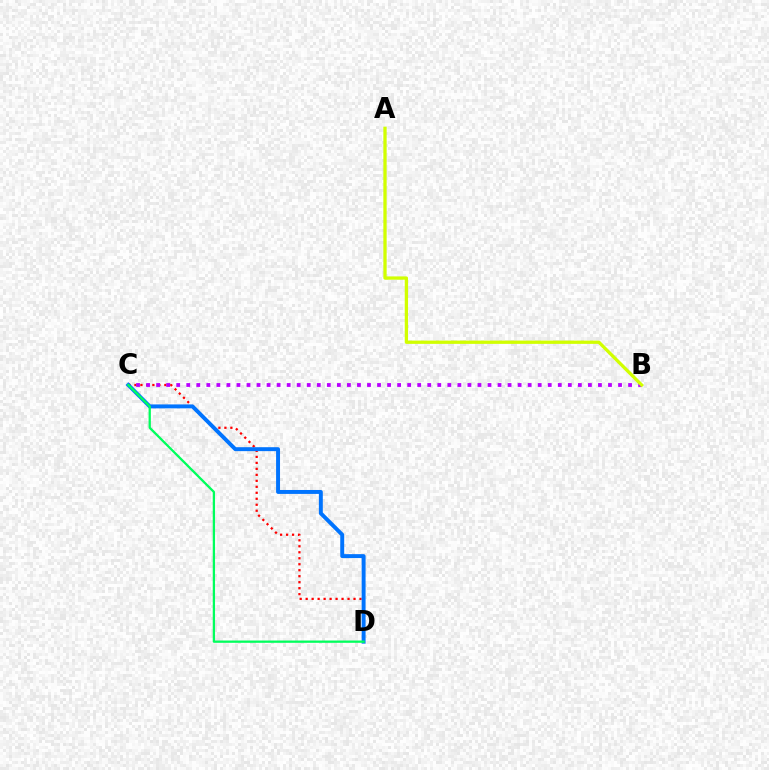{('C', 'D'): [{'color': '#ff0000', 'line_style': 'dotted', 'thickness': 1.63}, {'color': '#0074ff', 'line_style': 'solid', 'thickness': 2.83}, {'color': '#00ff5c', 'line_style': 'solid', 'thickness': 1.64}], ('B', 'C'): [{'color': '#b900ff', 'line_style': 'dotted', 'thickness': 2.73}], ('A', 'B'): [{'color': '#d1ff00', 'line_style': 'solid', 'thickness': 2.38}]}